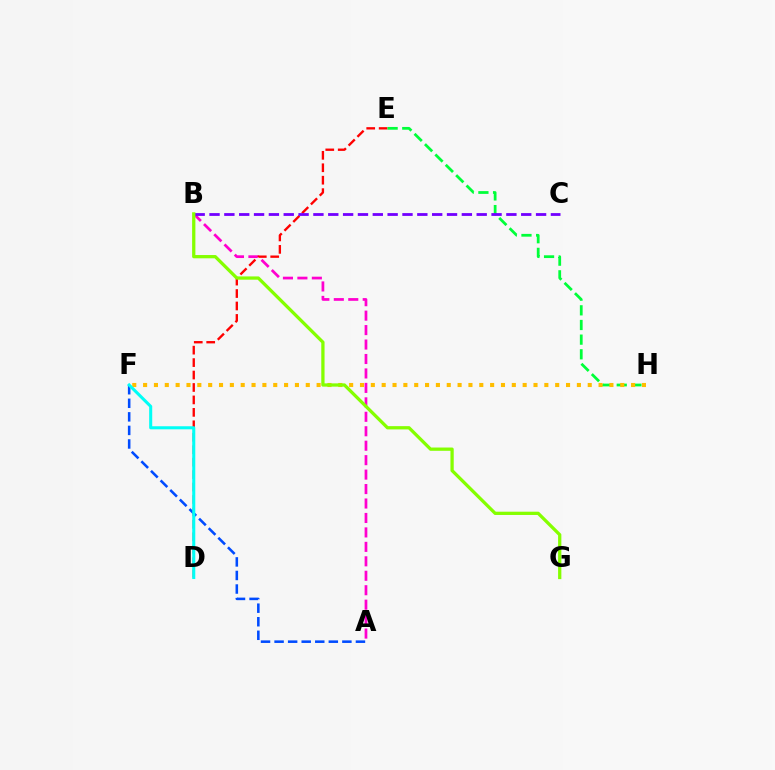{('A', 'B'): [{'color': '#ff00cf', 'line_style': 'dashed', 'thickness': 1.96}], ('D', 'E'): [{'color': '#ff0000', 'line_style': 'dashed', 'thickness': 1.69}], ('E', 'H'): [{'color': '#00ff39', 'line_style': 'dashed', 'thickness': 1.99}], ('A', 'F'): [{'color': '#004bff', 'line_style': 'dashed', 'thickness': 1.84}], ('F', 'H'): [{'color': '#ffbd00', 'line_style': 'dotted', 'thickness': 2.95}], ('B', 'C'): [{'color': '#7200ff', 'line_style': 'dashed', 'thickness': 2.02}], ('B', 'G'): [{'color': '#84ff00', 'line_style': 'solid', 'thickness': 2.35}], ('D', 'F'): [{'color': '#00fff6', 'line_style': 'solid', 'thickness': 2.2}]}